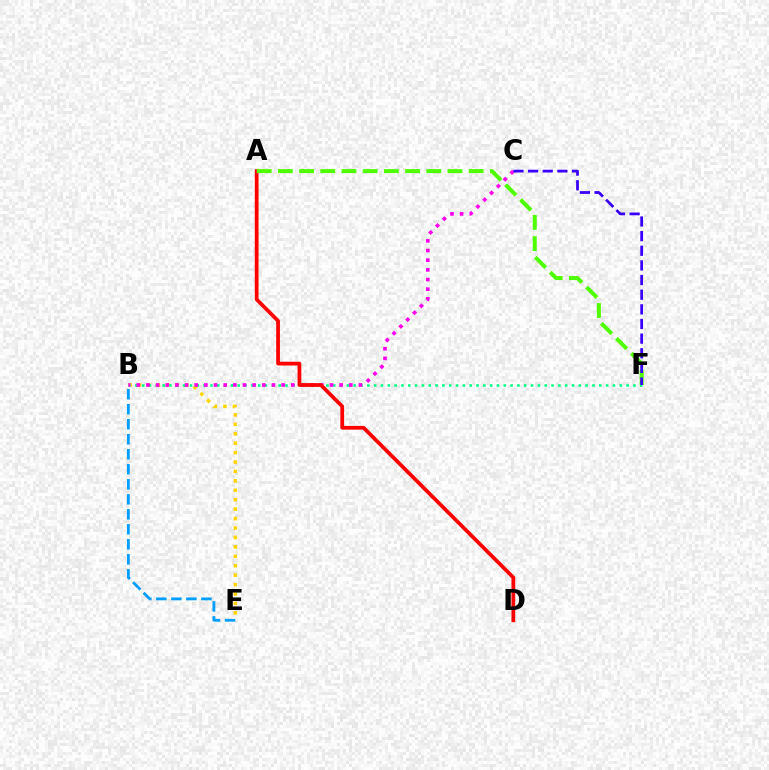{('B', 'E'): [{'color': '#ffd500', 'line_style': 'dotted', 'thickness': 2.56}, {'color': '#009eff', 'line_style': 'dashed', 'thickness': 2.04}], ('B', 'F'): [{'color': '#00ff86', 'line_style': 'dotted', 'thickness': 1.85}], ('B', 'C'): [{'color': '#ff00ed', 'line_style': 'dotted', 'thickness': 2.62}], ('A', 'D'): [{'color': '#ff0000', 'line_style': 'solid', 'thickness': 2.7}], ('A', 'F'): [{'color': '#4fff00', 'line_style': 'dashed', 'thickness': 2.88}], ('C', 'F'): [{'color': '#3700ff', 'line_style': 'dashed', 'thickness': 1.99}]}